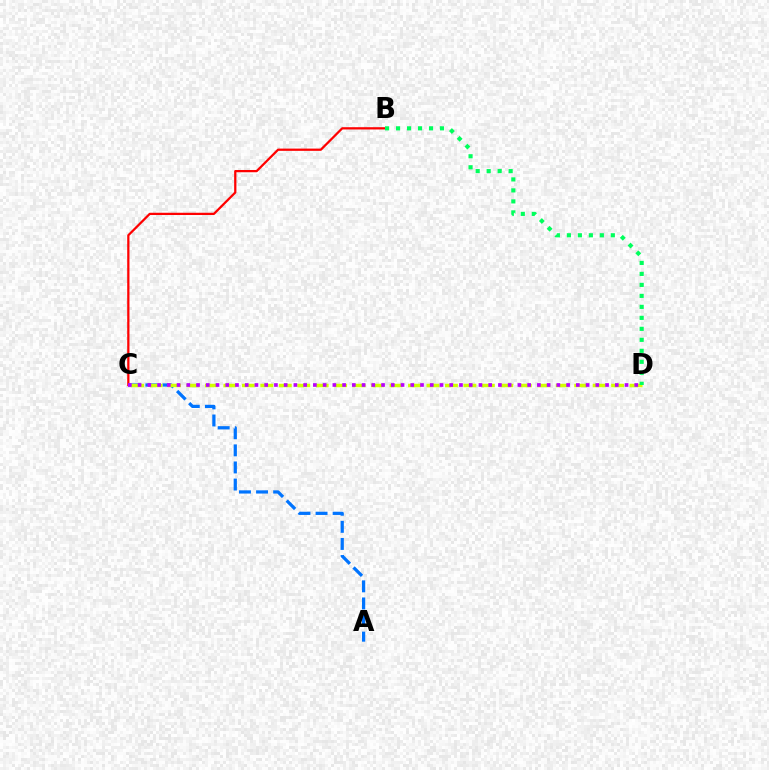{('A', 'C'): [{'color': '#0074ff', 'line_style': 'dashed', 'thickness': 2.32}], ('C', 'D'): [{'color': '#d1ff00', 'line_style': 'dashed', 'thickness': 2.51}, {'color': '#b900ff', 'line_style': 'dotted', 'thickness': 2.65}], ('B', 'C'): [{'color': '#ff0000', 'line_style': 'solid', 'thickness': 1.62}], ('B', 'D'): [{'color': '#00ff5c', 'line_style': 'dotted', 'thickness': 2.99}]}